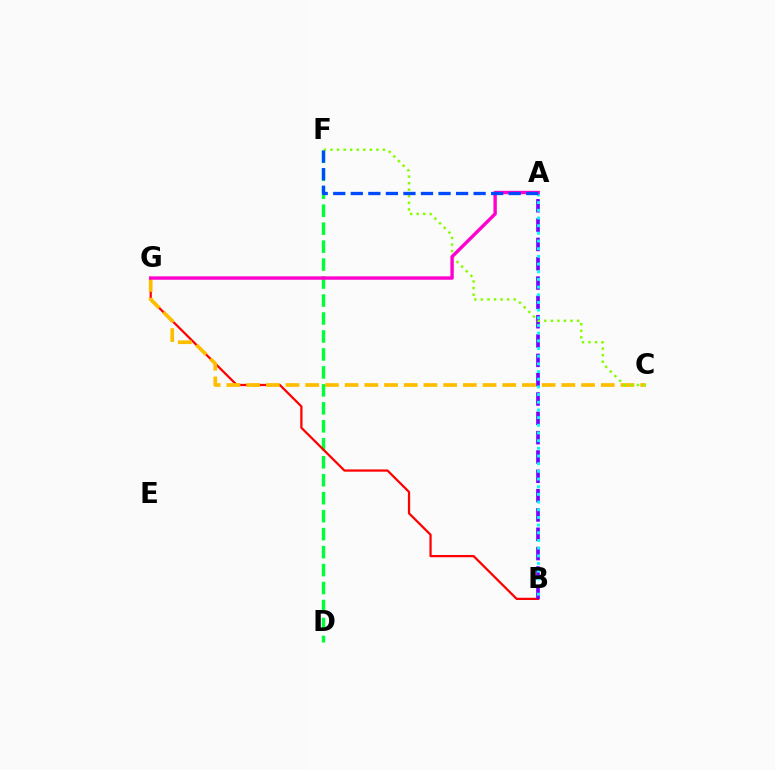{('D', 'F'): [{'color': '#00ff39', 'line_style': 'dashed', 'thickness': 2.44}], ('B', 'G'): [{'color': '#ff0000', 'line_style': 'solid', 'thickness': 1.61}], ('C', 'G'): [{'color': '#ffbd00', 'line_style': 'dashed', 'thickness': 2.68}], ('A', 'B'): [{'color': '#7200ff', 'line_style': 'dashed', 'thickness': 2.63}, {'color': '#00fff6', 'line_style': 'dotted', 'thickness': 2.09}], ('C', 'F'): [{'color': '#84ff00', 'line_style': 'dotted', 'thickness': 1.78}], ('A', 'G'): [{'color': '#ff00cf', 'line_style': 'solid', 'thickness': 2.44}], ('A', 'F'): [{'color': '#004bff', 'line_style': 'dashed', 'thickness': 2.38}]}